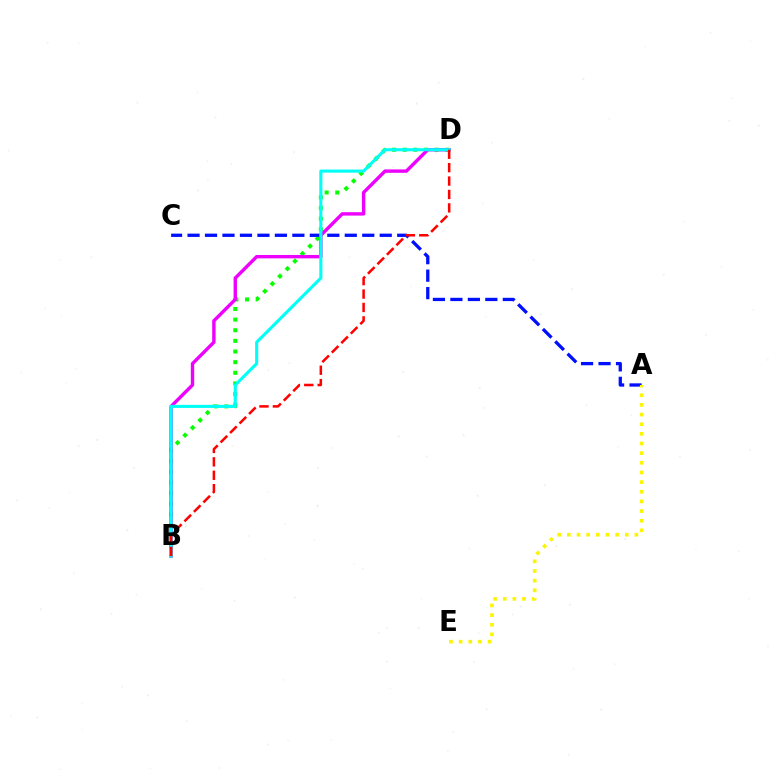{('B', 'D'): [{'color': '#08ff00', 'line_style': 'dotted', 'thickness': 2.89}, {'color': '#ee00ff', 'line_style': 'solid', 'thickness': 2.45}, {'color': '#00fff6', 'line_style': 'solid', 'thickness': 2.23}, {'color': '#ff0000', 'line_style': 'dashed', 'thickness': 1.82}], ('A', 'C'): [{'color': '#0010ff', 'line_style': 'dashed', 'thickness': 2.37}], ('A', 'E'): [{'color': '#fcf500', 'line_style': 'dotted', 'thickness': 2.62}]}